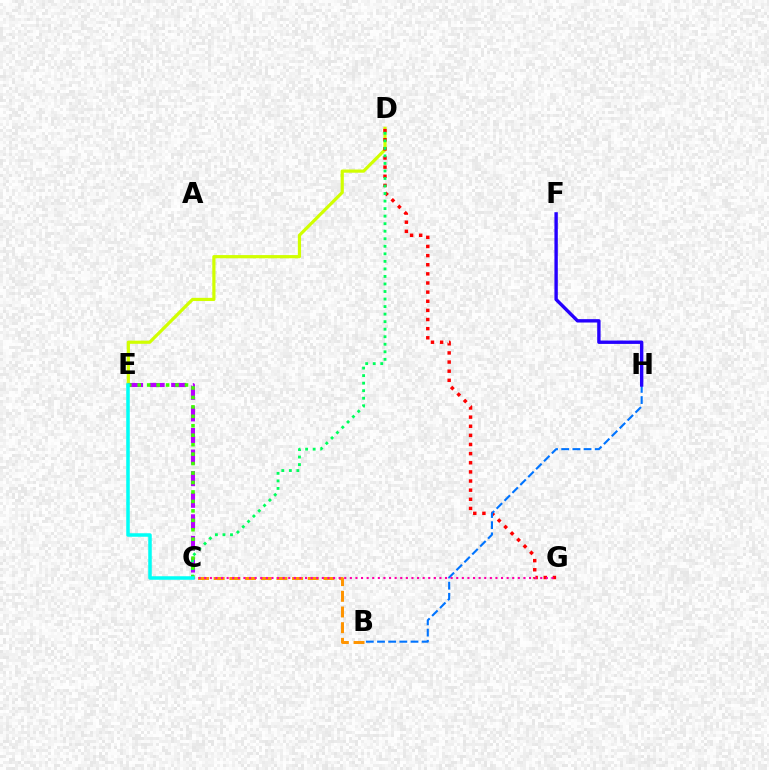{('D', 'E'): [{'color': '#d1ff00', 'line_style': 'solid', 'thickness': 2.3}], ('D', 'G'): [{'color': '#ff0000', 'line_style': 'dotted', 'thickness': 2.48}], ('B', 'H'): [{'color': '#0074ff', 'line_style': 'dashed', 'thickness': 1.52}], ('B', 'C'): [{'color': '#ff9400', 'line_style': 'dashed', 'thickness': 2.13}], ('C', 'E'): [{'color': '#b900ff', 'line_style': 'dashed', 'thickness': 2.93}, {'color': '#3dff00', 'line_style': 'dotted', 'thickness': 2.57}, {'color': '#00fff6', 'line_style': 'solid', 'thickness': 2.52}], ('C', 'G'): [{'color': '#ff00ac', 'line_style': 'dotted', 'thickness': 1.52}], ('F', 'H'): [{'color': '#2500ff', 'line_style': 'solid', 'thickness': 2.43}], ('C', 'D'): [{'color': '#00ff5c', 'line_style': 'dotted', 'thickness': 2.05}]}